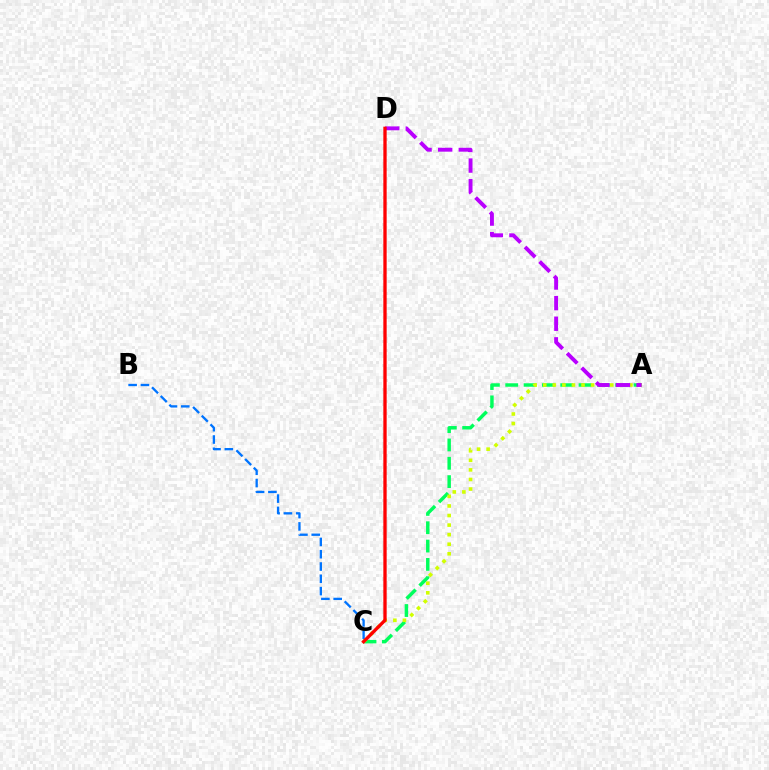{('A', 'C'): [{'color': '#00ff5c', 'line_style': 'dashed', 'thickness': 2.49}, {'color': '#d1ff00', 'line_style': 'dotted', 'thickness': 2.6}], ('B', 'C'): [{'color': '#0074ff', 'line_style': 'dashed', 'thickness': 1.67}], ('A', 'D'): [{'color': '#b900ff', 'line_style': 'dashed', 'thickness': 2.8}], ('C', 'D'): [{'color': '#ff0000', 'line_style': 'solid', 'thickness': 2.39}]}